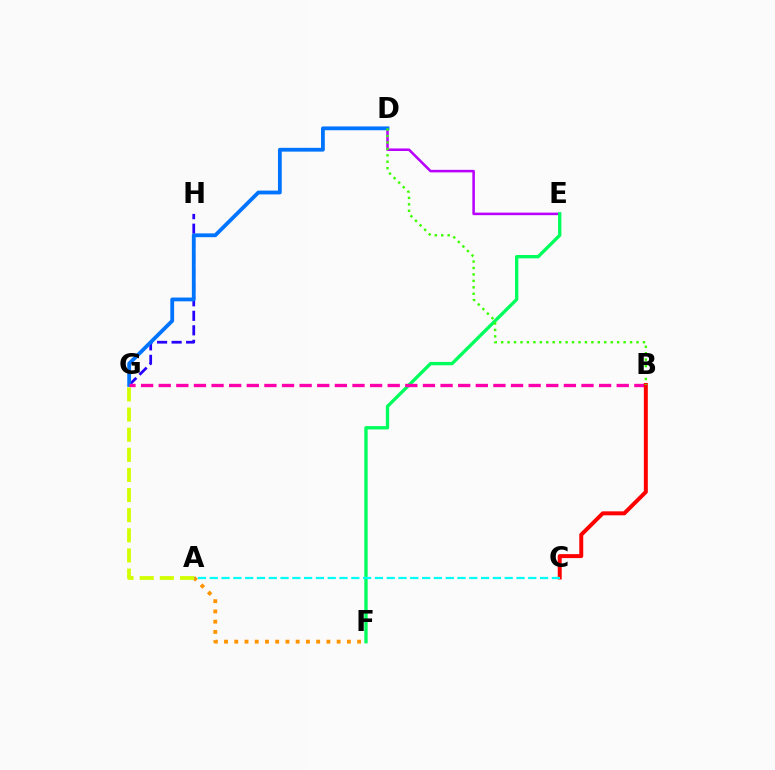{('A', 'F'): [{'color': '#ff9400', 'line_style': 'dotted', 'thickness': 2.78}], ('D', 'E'): [{'color': '#b900ff', 'line_style': 'solid', 'thickness': 1.83}], ('G', 'H'): [{'color': '#2500ff', 'line_style': 'dashed', 'thickness': 1.97}], ('E', 'F'): [{'color': '#00ff5c', 'line_style': 'solid', 'thickness': 2.4}], ('D', 'G'): [{'color': '#0074ff', 'line_style': 'solid', 'thickness': 2.74}], ('B', 'G'): [{'color': '#ff00ac', 'line_style': 'dashed', 'thickness': 2.39}], ('B', 'C'): [{'color': '#ff0000', 'line_style': 'solid', 'thickness': 2.86}], ('A', 'G'): [{'color': '#d1ff00', 'line_style': 'dashed', 'thickness': 2.73}], ('A', 'C'): [{'color': '#00fff6', 'line_style': 'dashed', 'thickness': 1.6}], ('B', 'D'): [{'color': '#3dff00', 'line_style': 'dotted', 'thickness': 1.75}]}